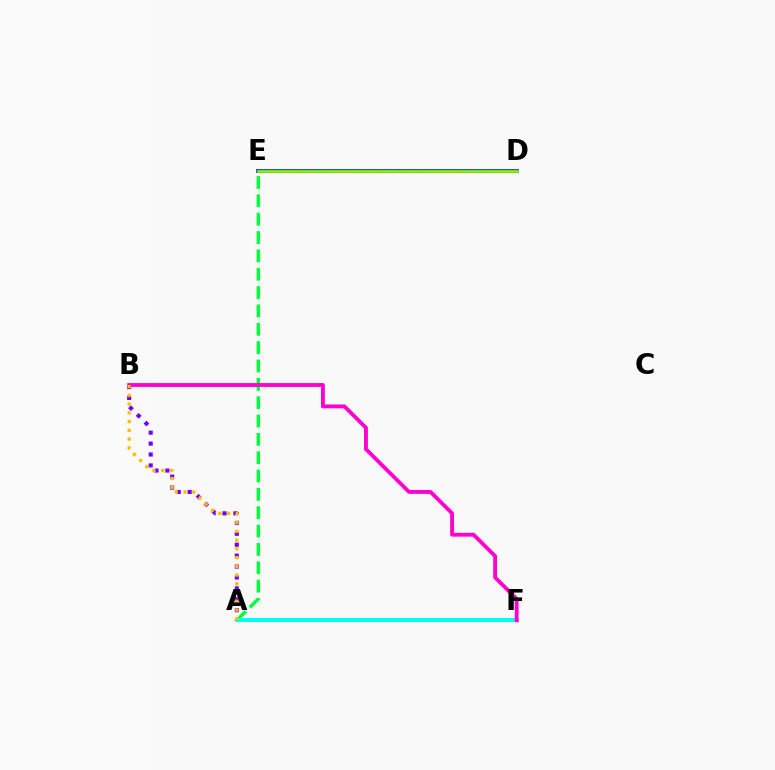{('A', 'E'): [{'color': '#00ff39', 'line_style': 'dashed', 'thickness': 2.49}], ('D', 'E'): [{'color': '#004bff', 'line_style': 'solid', 'thickness': 2.76}, {'color': '#ff0000', 'line_style': 'dashed', 'thickness': 1.82}, {'color': '#84ff00', 'line_style': 'solid', 'thickness': 1.82}], ('A', 'B'): [{'color': '#7200ff', 'line_style': 'dotted', 'thickness': 2.97}, {'color': '#ffbd00', 'line_style': 'dotted', 'thickness': 2.37}], ('A', 'F'): [{'color': '#00fff6', 'line_style': 'solid', 'thickness': 2.82}], ('B', 'F'): [{'color': '#ff00cf', 'line_style': 'solid', 'thickness': 2.77}]}